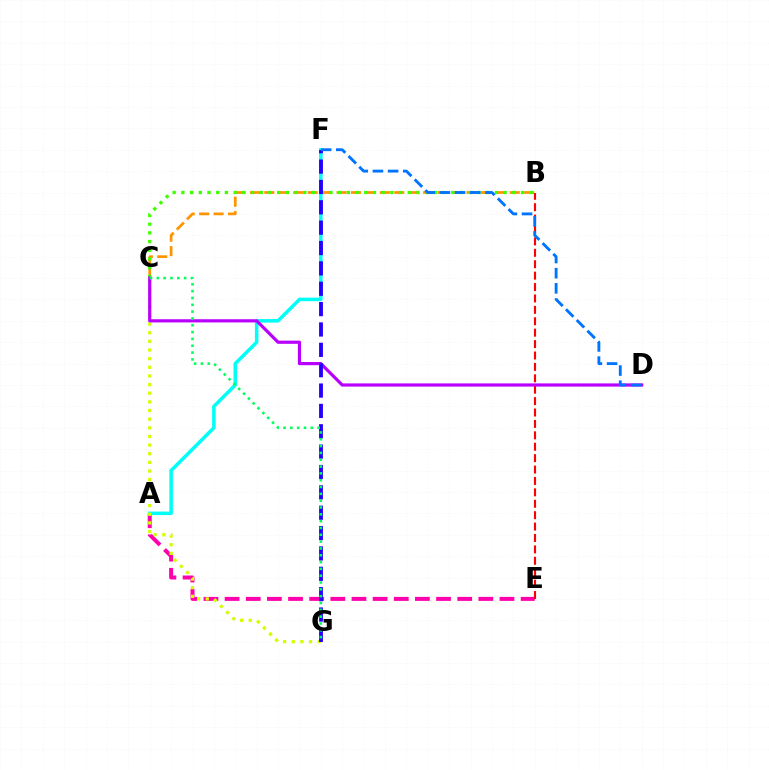{('B', 'C'): [{'color': '#ff9400', 'line_style': 'dashed', 'thickness': 1.96}, {'color': '#3dff00', 'line_style': 'dotted', 'thickness': 2.37}], ('A', 'E'): [{'color': '#ff00ac', 'line_style': 'dashed', 'thickness': 2.87}], ('A', 'F'): [{'color': '#00fff6', 'line_style': 'solid', 'thickness': 2.54}], ('C', 'G'): [{'color': '#d1ff00', 'line_style': 'dotted', 'thickness': 2.35}, {'color': '#00ff5c', 'line_style': 'dotted', 'thickness': 1.85}], ('B', 'E'): [{'color': '#ff0000', 'line_style': 'dashed', 'thickness': 1.55}], ('C', 'D'): [{'color': '#b900ff', 'line_style': 'solid', 'thickness': 2.3}], ('F', 'G'): [{'color': '#2500ff', 'line_style': 'dashed', 'thickness': 2.77}], ('D', 'F'): [{'color': '#0074ff', 'line_style': 'dashed', 'thickness': 2.06}]}